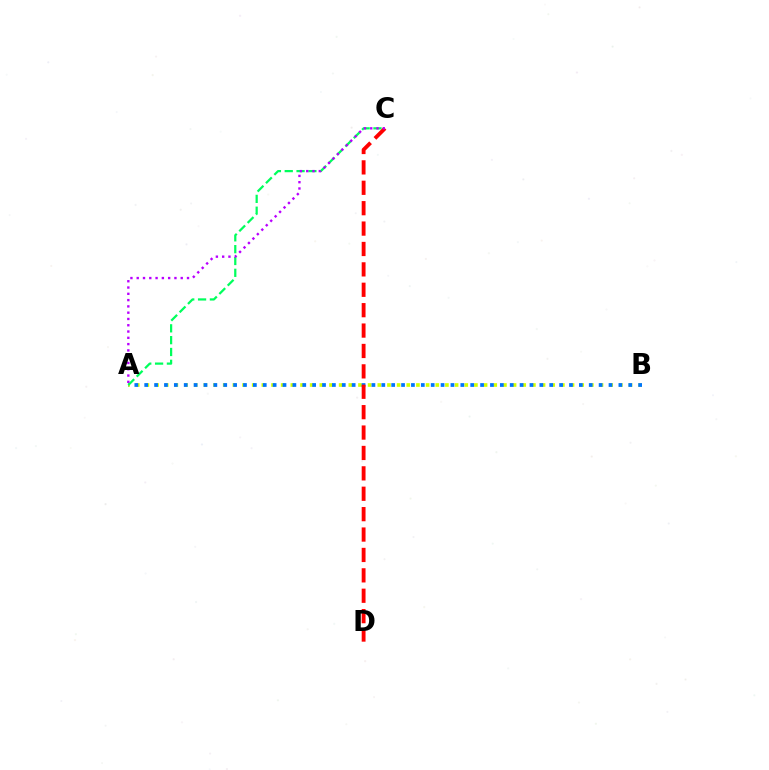{('A', 'B'): [{'color': '#d1ff00', 'line_style': 'dotted', 'thickness': 2.63}, {'color': '#0074ff', 'line_style': 'dotted', 'thickness': 2.68}], ('A', 'C'): [{'color': '#00ff5c', 'line_style': 'dashed', 'thickness': 1.61}, {'color': '#b900ff', 'line_style': 'dotted', 'thickness': 1.71}], ('C', 'D'): [{'color': '#ff0000', 'line_style': 'dashed', 'thickness': 2.77}]}